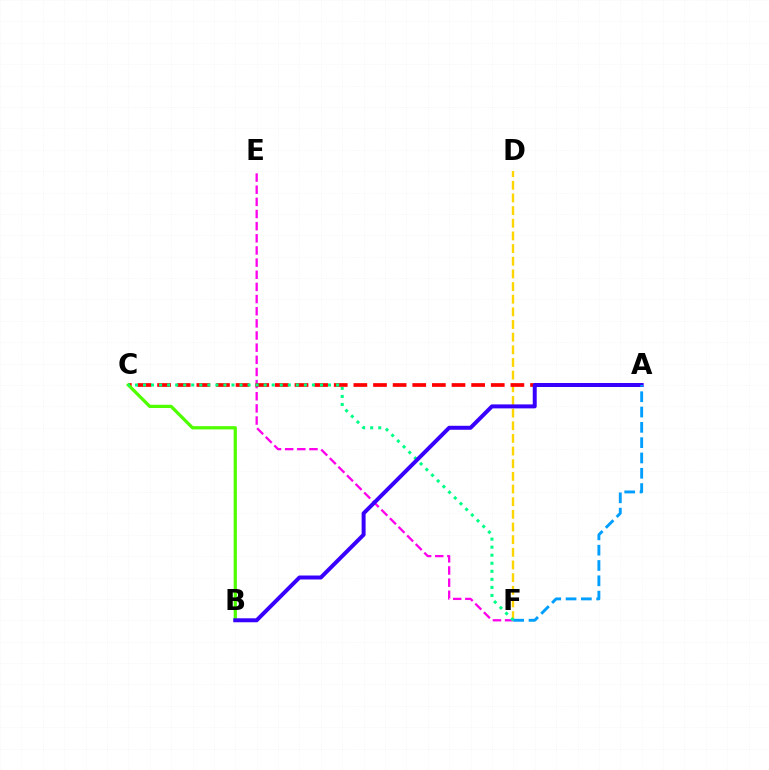{('D', 'F'): [{'color': '#ffd500', 'line_style': 'dashed', 'thickness': 1.72}], ('E', 'F'): [{'color': '#ff00ed', 'line_style': 'dashed', 'thickness': 1.65}], ('A', 'C'): [{'color': '#ff0000', 'line_style': 'dashed', 'thickness': 2.67}], ('B', 'C'): [{'color': '#4fff00', 'line_style': 'solid', 'thickness': 2.34}], ('C', 'F'): [{'color': '#00ff86', 'line_style': 'dotted', 'thickness': 2.19}], ('A', 'B'): [{'color': '#3700ff', 'line_style': 'solid', 'thickness': 2.86}], ('A', 'F'): [{'color': '#009eff', 'line_style': 'dashed', 'thickness': 2.08}]}